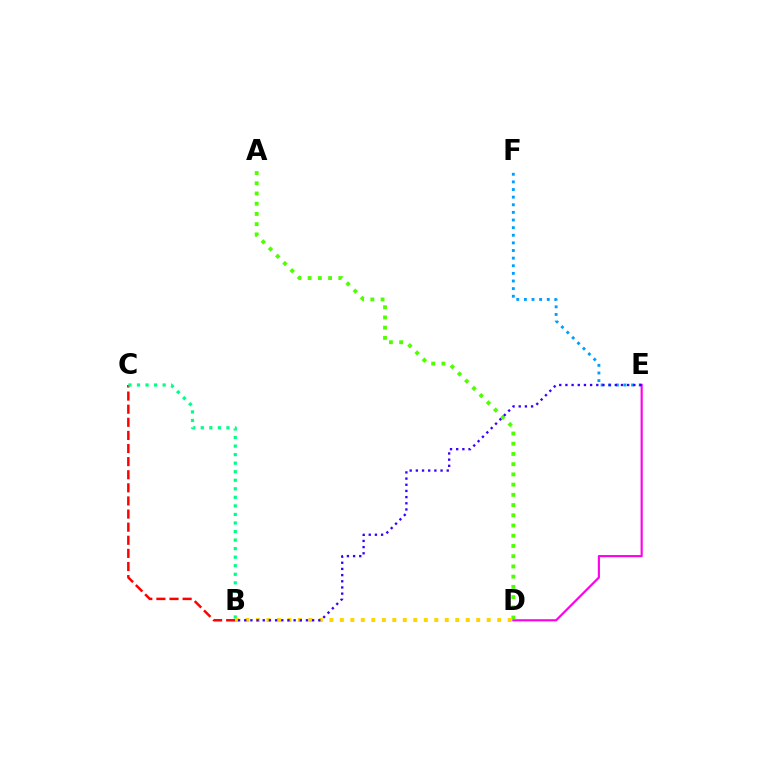{('E', 'F'): [{'color': '#009eff', 'line_style': 'dotted', 'thickness': 2.07}], ('D', 'E'): [{'color': '#ff00ed', 'line_style': 'solid', 'thickness': 1.55}], ('B', 'C'): [{'color': '#ff0000', 'line_style': 'dashed', 'thickness': 1.78}, {'color': '#00ff86', 'line_style': 'dotted', 'thickness': 2.32}], ('A', 'D'): [{'color': '#4fff00', 'line_style': 'dotted', 'thickness': 2.78}], ('B', 'D'): [{'color': '#ffd500', 'line_style': 'dotted', 'thickness': 2.85}], ('B', 'E'): [{'color': '#3700ff', 'line_style': 'dotted', 'thickness': 1.68}]}